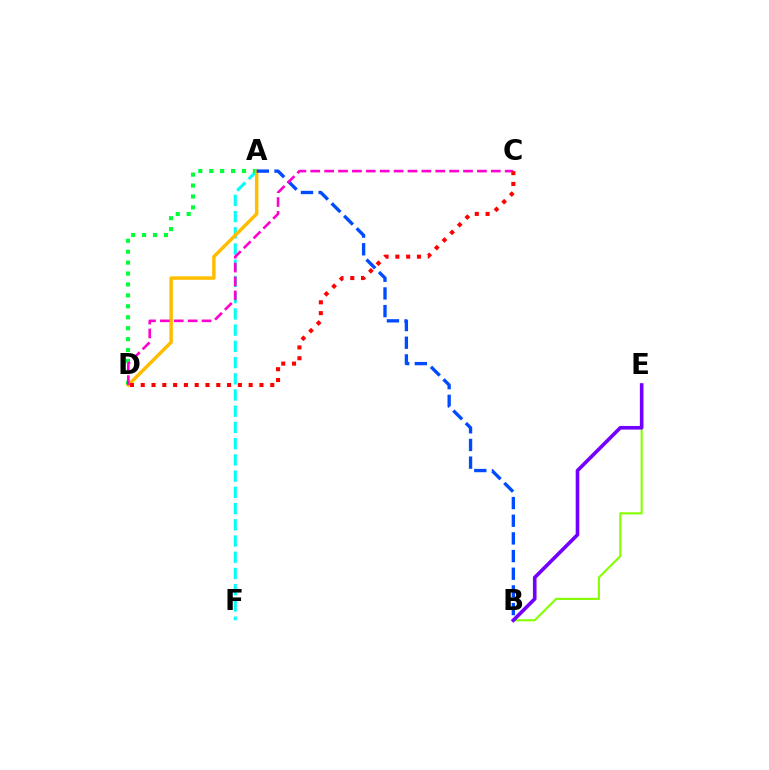{('A', 'F'): [{'color': '#00fff6', 'line_style': 'dashed', 'thickness': 2.2}], ('B', 'E'): [{'color': '#84ff00', 'line_style': 'solid', 'thickness': 1.52}, {'color': '#7200ff', 'line_style': 'solid', 'thickness': 2.61}], ('A', 'D'): [{'color': '#00ff39', 'line_style': 'dotted', 'thickness': 2.97}, {'color': '#ffbd00', 'line_style': 'solid', 'thickness': 2.5}], ('A', 'B'): [{'color': '#004bff', 'line_style': 'dashed', 'thickness': 2.4}], ('C', 'D'): [{'color': '#ff00cf', 'line_style': 'dashed', 'thickness': 1.89}, {'color': '#ff0000', 'line_style': 'dotted', 'thickness': 2.93}]}